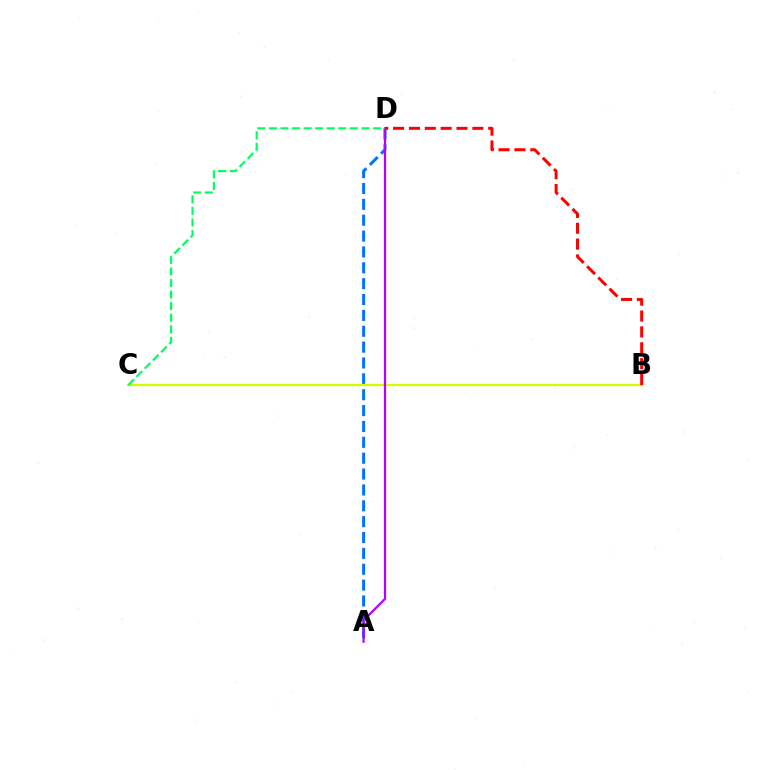{('A', 'D'): [{'color': '#0074ff', 'line_style': 'dashed', 'thickness': 2.16}, {'color': '#b900ff', 'line_style': 'solid', 'thickness': 1.61}], ('B', 'C'): [{'color': '#d1ff00', 'line_style': 'solid', 'thickness': 1.63}], ('B', 'D'): [{'color': '#ff0000', 'line_style': 'dashed', 'thickness': 2.15}], ('C', 'D'): [{'color': '#00ff5c', 'line_style': 'dashed', 'thickness': 1.57}]}